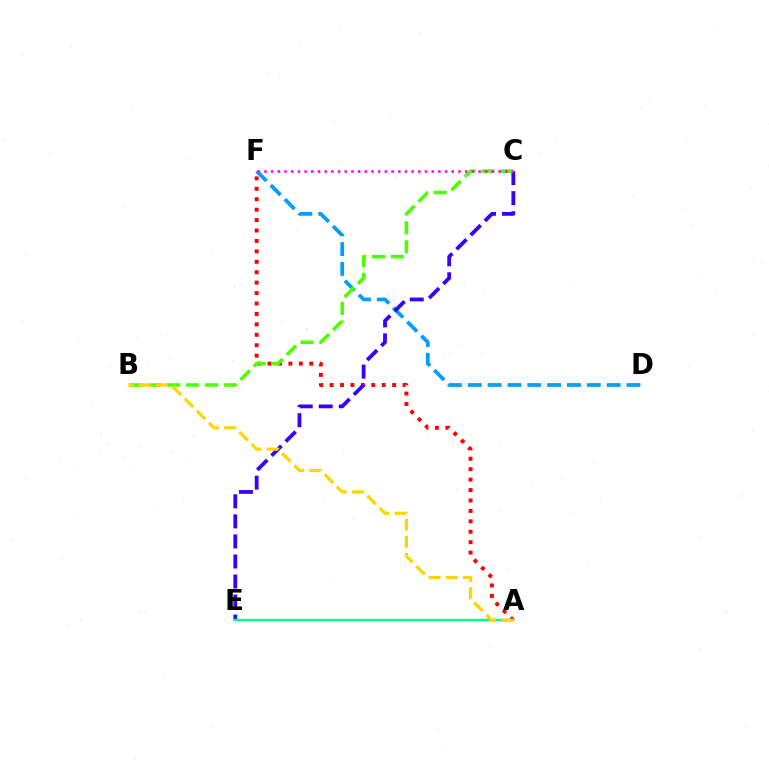{('D', 'F'): [{'color': '#009eff', 'line_style': 'dashed', 'thickness': 2.7}], ('A', 'F'): [{'color': '#ff0000', 'line_style': 'dotted', 'thickness': 2.83}], ('C', 'E'): [{'color': '#3700ff', 'line_style': 'dashed', 'thickness': 2.72}], ('B', 'C'): [{'color': '#4fff00', 'line_style': 'dashed', 'thickness': 2.56}], ('A', 'E'): [{'color': '#00ff86', 'line_style': 'solid', 'thickness': 1.75}], ('C', 'F'): [{'color': '#ff00ed', 'line_style': 'dotted', 'thickness': 1.82}], ('A', 'B'): [{'color': '#ffd500', 'line_style': 'dashed', 'thickness': 2.33}]}